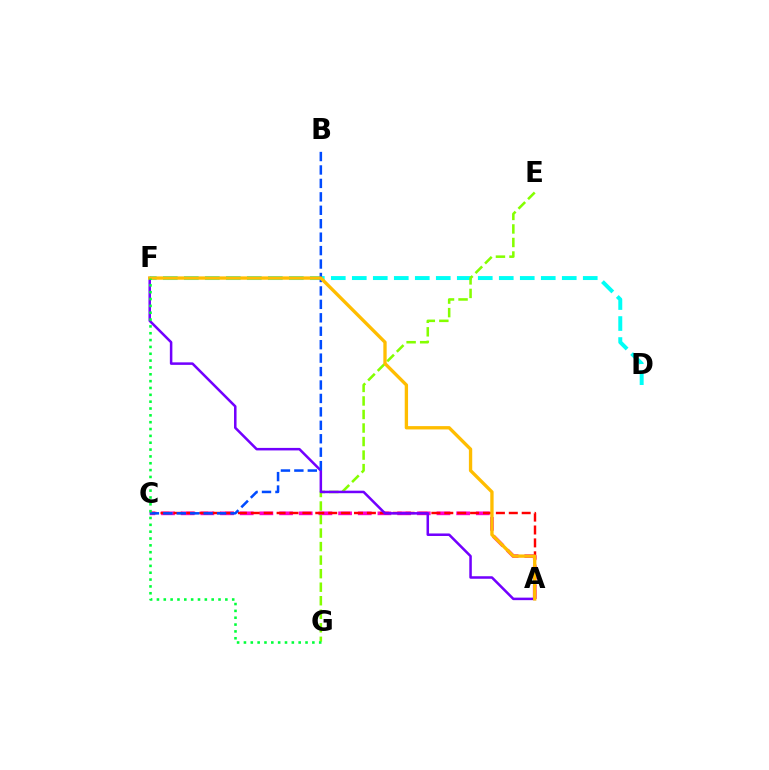{('A', 'C'): [{'color': '#ff00cf', 'line_style': 'dashed', 'thickness': 2.67}, {'color': '#ff0000', 'line_style': 'dashed', 'thickness': 1.75}], ('D', 'F'): [{'color': '#00fff6', 'line_style': 'dashed', 'thickness': 2.85}], ('E', 'G'): [{'color': '#84ff00', 'line_style': 'dashed', 'thickness': 1.84}], ('A', 'F'): [{'color': '#7200ff', 'line_style': 'solid', 'thickness': 1.82}, {'color': '#ffbd00', 'line_style': 'solid', 'thickness': 2.4}], ('B', 'C'): [{'color': '#004bff', 'line_style': 'dashed', 'thickness': 1.83}], ('F', 'G'): [{'color': '#00ff39', 'line_style': 'dotted', 'thickness': 1.86}]}